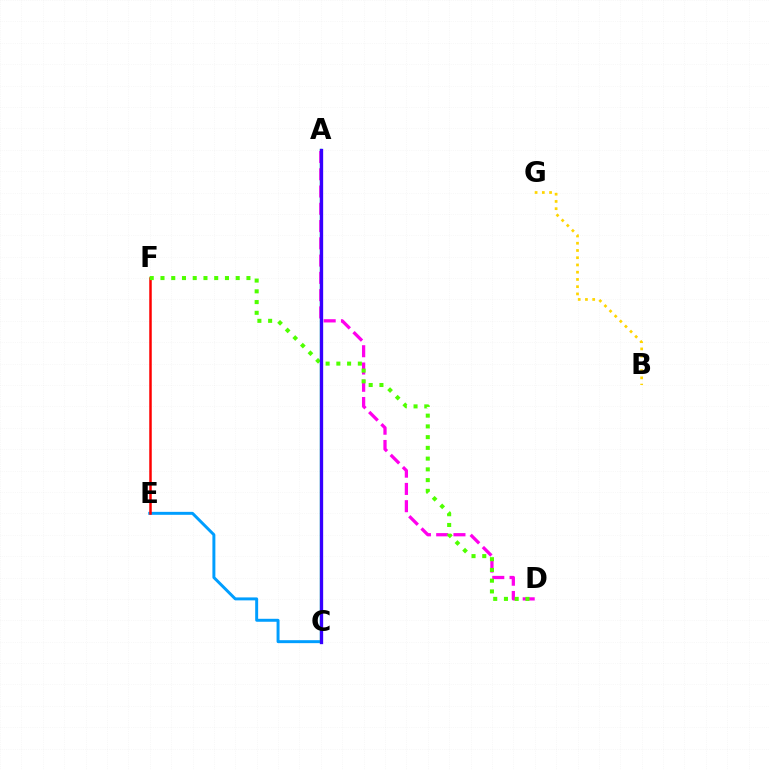{('C', 'E'): [{'color': '#009eff', 'line_style': 'solid', 'thickness': 2.13}], ('E', 'F'): [{'color': '#ff0000', 'line_style': 'solid', 'thickness': 1.8}], ('A', 'C'): [{'color': '#00ff86', 'line_style': 'solid', 'thickness': 1.71}, {'color': '#3700ff', 'line_style': 'solid', 'thickness': 2.38}], ('A', 'D'): [{'color': '#ff00ed', 'line_style': 'dashed', 'thickness': 2.35}], ('D', 'F'): [{'color': '#4fff00', 'line_style': 'dotted', 'thickness': 2.92}], ('B', 'G'): [{'color': '#ffd500', 'line_style': 'dotted', 'thickness': 1.97}]}